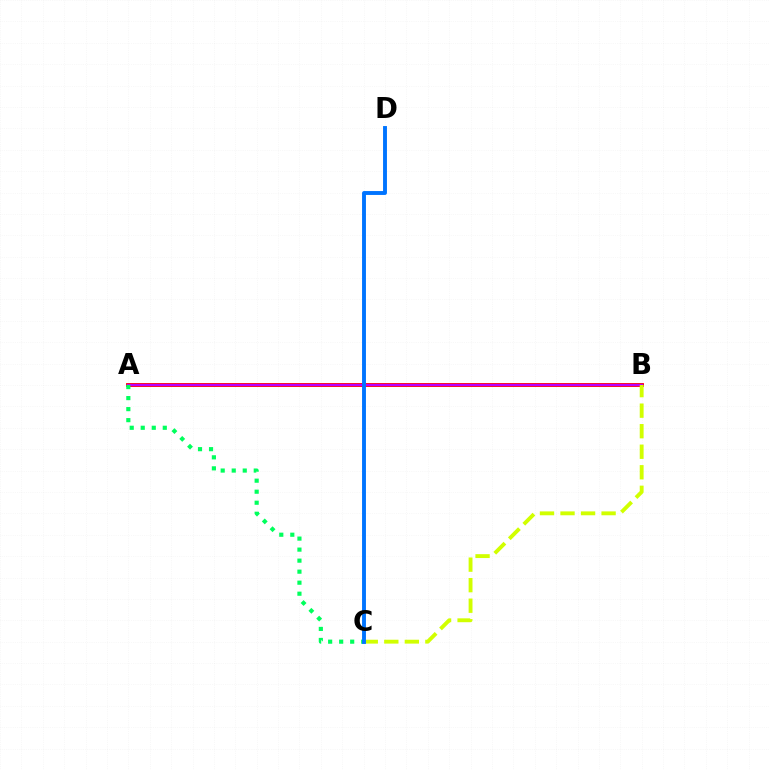{('A', 'B'): [{'color': '#ff0000', 'line_style': 'solid', 'thickness': 2.76}, {'color': '#b900ff', 'line_style': 'solid', 'thickness': 1.59}], ('B', 'C'): [{'color': '#d1ff00', 'line_style': 'dashed', 'thickness': 2.79}], ('A', 'C'): [{'color': '#00ff5c', 'line_style': 'dotted', 'thickness': 2.99}], ('C', 'D'): [{'color': '#0074ff', 'line_style': 'solid', 'thickness': 2.8}]}